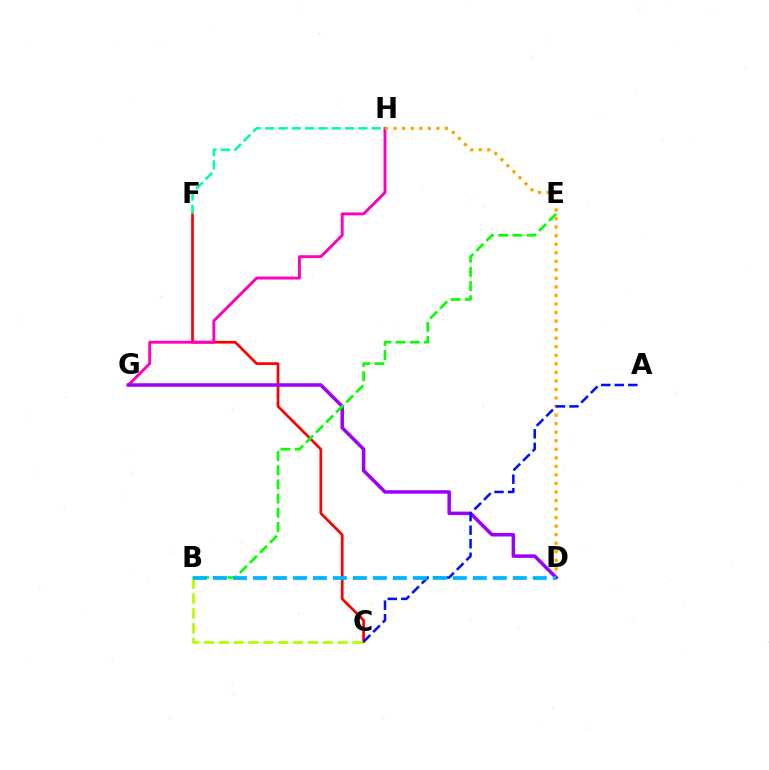{('C', 'F'): [{'color': '#ff0000', 'line_style': 'solid', 'thickness': 1.94}], ('G', 'H'): [{'color': '#ff00bd', 'line_style': 'solid', 'thickness': 2.1}], ('D', 'H'): [{'color': '#ffa500', 'line_style': 'dotted', 'thickness': 2.32}], ('D', 'G'): [{'color': '#9b00ff', 'line_style': 'solid', 'thickness': 2.51}], ('F', 'H'): [{'color': '#00ff9d', 'line_style': 'dashed', 'thickness': 1.81}], ('B', 'C'): [{'color': '#b3ff00', 'line_style': 'dashed', 'thickness': 2.02}], ('B', 'E'): [{'color': '#08ff00', 'line_style': 'dashed', 'thickness': 1.93}], ('A', 'C'): [{'color': '#0010ff', 'line_style': 'dashed', 'thickness': 1.84}], ('B', 'D'): [{'color': '#00b5ff', 'line_style': 'dashed', 'thickness': 2.72}]}